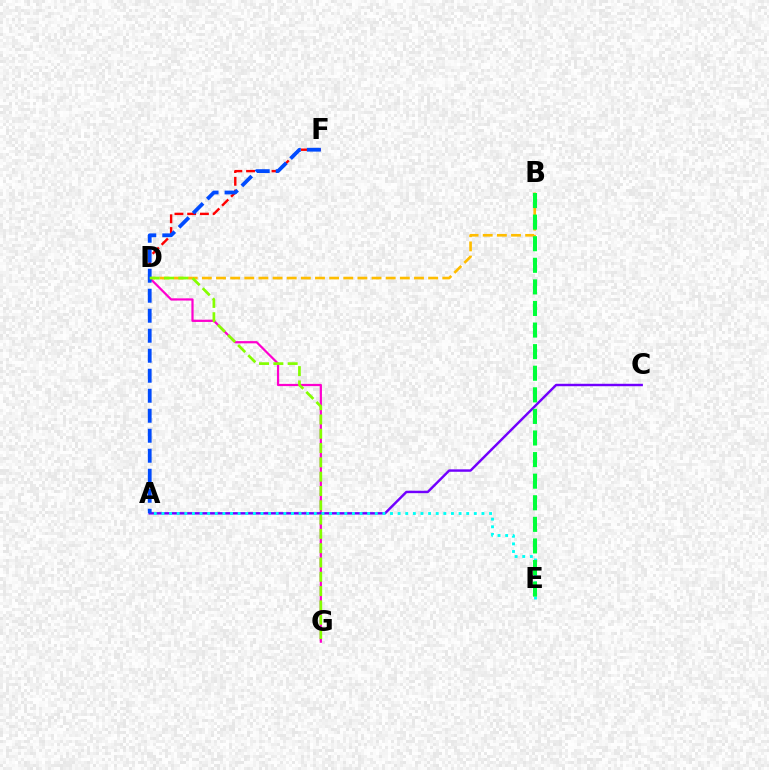{('B', 'D'): [{'color': '#ffbd00', 'line_style': 'dashed', 'thickness': 1.92}], ('D', 'G'): [{'color': '#ff00cf', 'line_style': 'solid', 'thickness': 1.6}, {'color': '#84ff00', 'line_style': 'dashed', 'thickness': 1.94}], ('D', 'F'): [{'color': '#ff0000', 'line_style': 'dashed', 'thickness': 1.73}], ('A', 'C'): [{'color': '#7200ff', 'line_style': 'solid', 'thickness': 1.76}], ('A', 'E'): [{'color': '#00fff6', 'line_style': 'dotted', 'thickness': 2.07}], ('A', 'F'): [{'color': '#004bff', 'line_style': 'dashed', 'thickness': 2.72}], ('B', 'E'): [{'color': '#00ff39', 'line_style': 'dashed', 'thickness': 2.93}]}